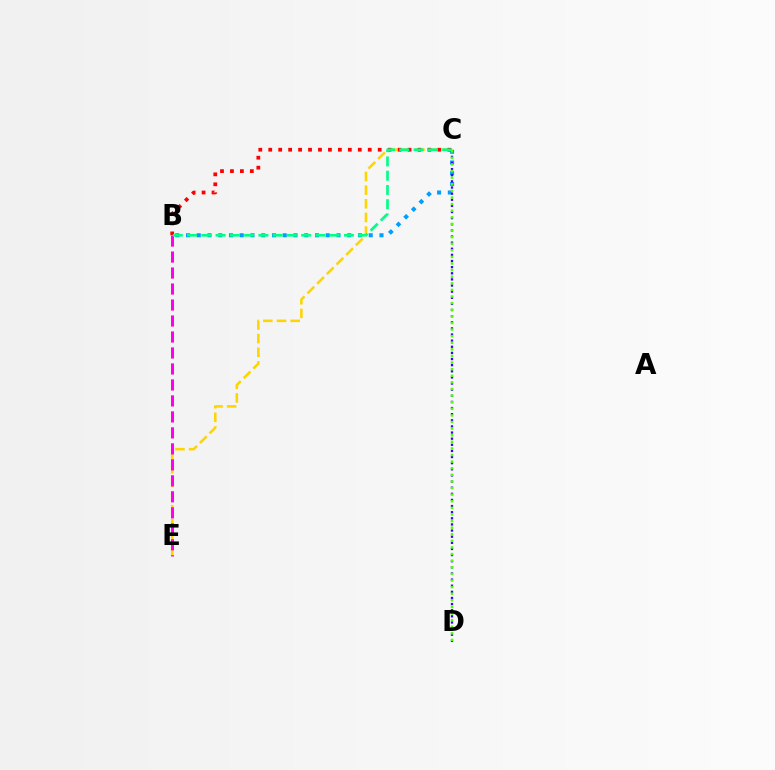{('B', 'C'): [{'color': '#009eff', 'line_style': 'dotted', 'thickness': 2.92}, {'color': '#ff0000', 'line_style': 'dotted', 'thickness': 2.7}, {'color': '#00ff86', 'line_style': 'dashed', 'thickness': 1.94}], ('C', 'E'): [{'color': '#ffd500', 'line_style': 'dashed', 'thickness': 1.85}], ('C', 'D'): [{'color': '#3700ff', 'line_style': 'dotted', 'thickness': 1.66}, {'color': '#4fff00', 'line_style': 'dotted', 'thickness': 1.79}], ('B', 'E'): [{'color': '#ff00ed', 'line_style': 'dashed', 'thickness': 2.17}]}